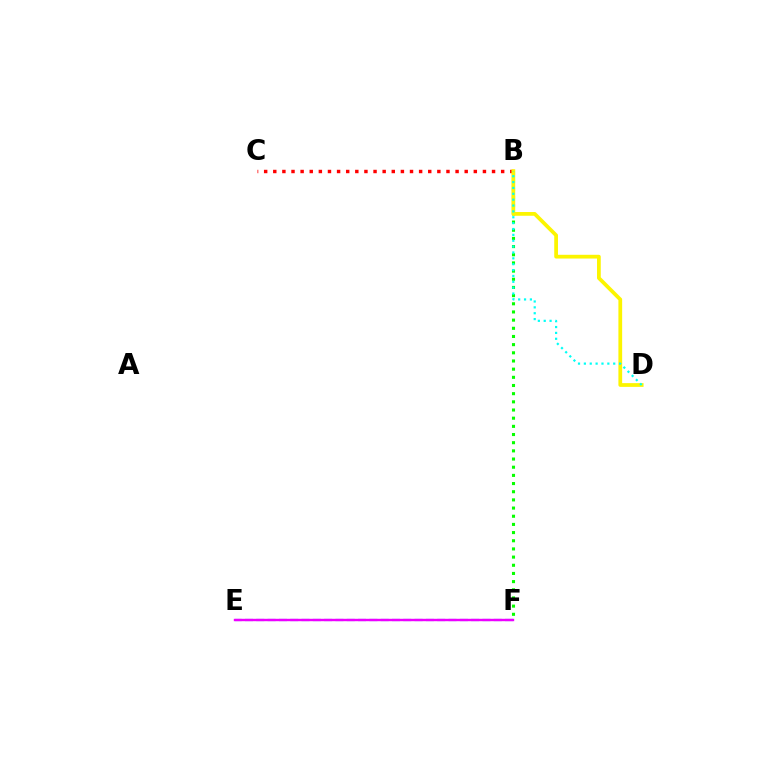{('B', 'C'): [{'color': '#ff0000', 'line_style': 'dotted', 'thickness': 2.48}], ('B', 'F'): [{'color': '#08ff00', 'line_style': 'dotted', 'thickness': 2.22}], ('B', 'D'): [{'color': '#fcf500', 'line_style': 'solid', 'thickness': 2.7}, {'color': '#00fff6', 'line_style': 'dotted', 'thickness': 1.59}], ('E', 'F'): [{'color': '#0010ff', 'line_style': 'dashed', 'thickness': 1.54}, {'color': '#ee00ff', 'line_style': 'solid', 'thickness': 1.73}]}